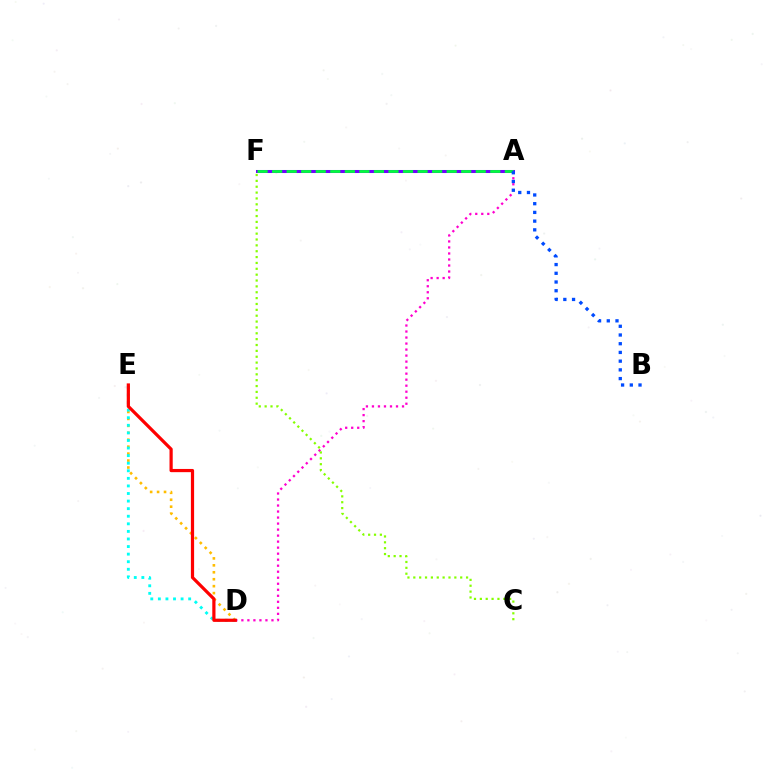{('A', 'F'): [{'color': '#7200ff', 'line_style': 'solid', 'thickness': 2.18}, {'color': '#00ff39', 'line_style': 'dashed', 'thickness': 1.98}], ('A', 'D'): [{'color': '#ff00cf', 'line_style': 'dotted', 'thickness': 1.63}], ('D', 'E'): [{'color': '#ffbd00', 'line_style': 'dotted', 'thickness': 1.89}, {'color': '#00fff6', 'line_style': 'dotted', 'thickness': 2.06}, {'color': '#ff0000', 'line_style': 'solid', 'thickness': 2.31}], ('C', 'F'): [{'color': '#84ff00', 'line_style': 'dotted', 'thickness': 1.59}], ('A', 'B'): [{'color': '#004bff', 'line_style': 'dotted', 'thickness': 2.37}]}